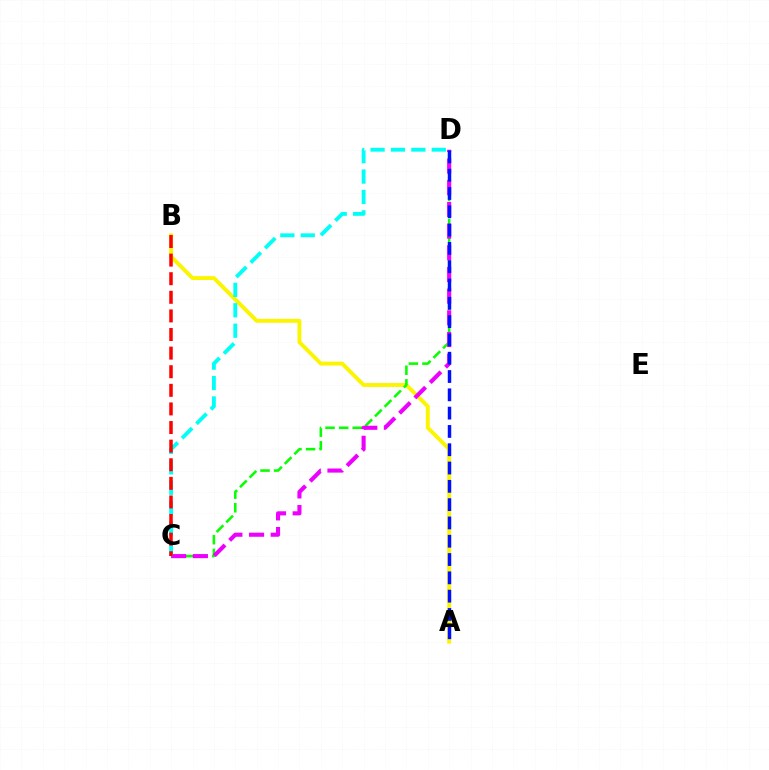{('A', 'B'): [{'color': '#fcf500', 'line_style': 'solid', 'thickness': 2.81}], ('C', 'D'): [{'color': '#08ff00', 'line_style': 'dashed', 'thickness': 1.85}, {'color': '#ee00ff', 'line_style': 'dashed', 'thickness': 2.95}, {'color': '#00fff6', 'line_style': 'dashed', 'thickness': 2.77}], ('A', 'D'): [{'color': '#0010ff', 'line_style': 'dashed', 'thickness': 2.49}], ('B', 'C'): [{'color': '#ff0000', 'line_style': 'dashed', 'thickness': 2.53}]}